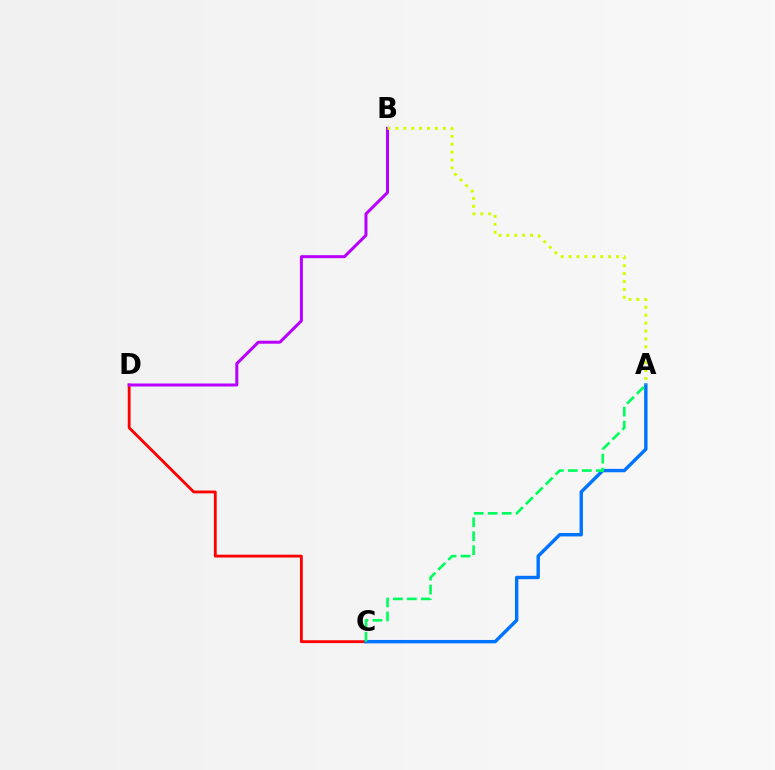{('C', 'D'): [{'color': '#ff0000', 'line_style': 'solid', 'thickness': 2.04}], ('A', 'C'): [{'color': '#0074ff', 'line_style': 'solid', 'thickness': 2.45}, {'color': '#00ff5c', 'line_style': 'dashed', 'thickness': 1.9}], ('B', 'D'): [{'color': '#b900ff', 'line_style': 'solid', 'thickness': 2.16}], ('A', 'B'): [{'color': '#d1ff00', 'line_style': 'dotted', 'thickness': 2.15}]}